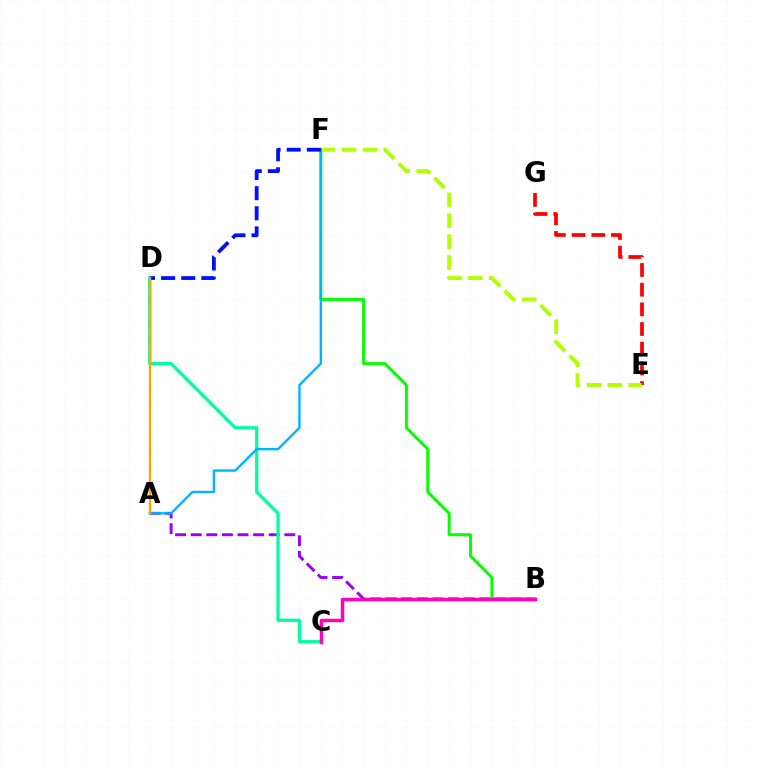{('E', 'G'): [{'color': '#ff0000', 'line_style': 'dashed', 'thickness': 2.67}], ('A', 'B'): [{'color': '#9b00ff', 'line_style': 'dashed', 'thickness': 2.12}], ('C', 'D'): [{'color': '#00ff9d', 'line_style': 'solid', 'thickness': 2.34}], ('B', 'F'): [{'color': '#08ff00', 'line_style': 'solid', 'thickness': 2.16}], ('E', 'F'): [{'color': '#b3ff00', 'line_style': 'dashed', 'thickness': 2.84}], ('A', 'F'): [{'color': '#00b5ff', 'line_style': 'solid', 'thickness': 1.72}], ('B', 'C'): [{'color': '#ff00bd', 'line_style': 'solid', 'thickness': 2.5}], ('D', 'F'): [{'color': '#0010ff', 'line_style': 'dashed', 'thickness': 2.73}], ('A', 'D'): [{'color': '#ffa500', 'line_style': 'solid', 'thickness': 1.7}]}